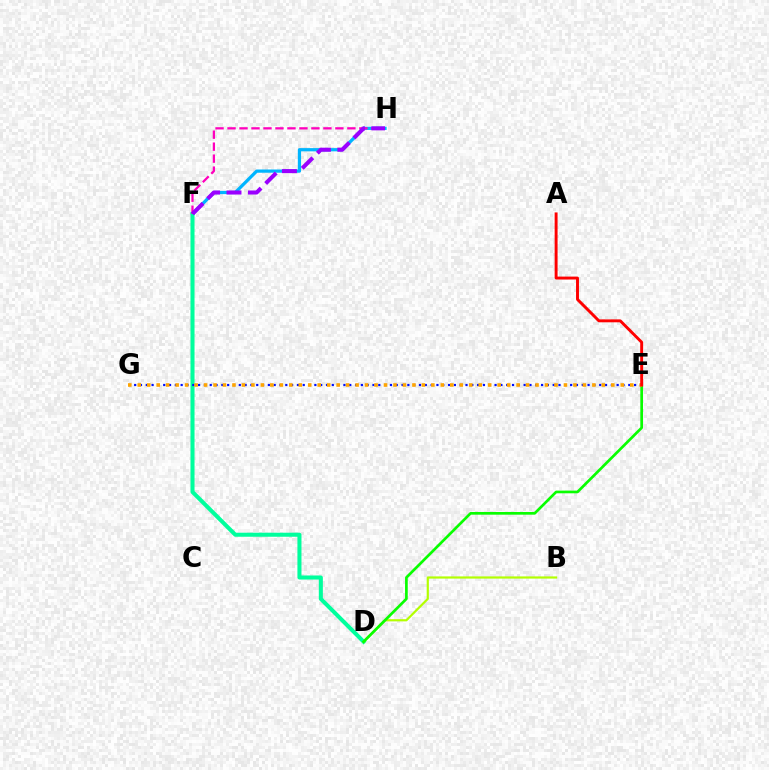{('F', 'H'): [{'color': '#00b5ff', 'line_style': 'solid', 'thickness': 2.32}, {'color': '#ff00bd', 'line_style': 'dashed', 'thickness': 1.63}, {'color': '#9b00ff', 'line_style': 'dashed', 'thickness': 2.91}], ('D', 'F'): [{'color': '#00ff9d', 'line_style': 'solid', 'thickness': 2.91}], ('B', 'D'): [{'color': '#b3ff00', 'line_style': 'solid', 'thickness': 1.57}], ('D', 'E'): [{'color': '#08ff00', 'line_style': 'solid', 'thickness': 1.94}], ('E', 'G'): [{'color': '#0010ff', 'line_style': 'dotted', 'thickness': 1.58}, {'color': '#ffa500', 'line_style': 'dotted', 'thickness': 2.57}], ('A', 'E'): [{'color': '#ff0000', 'line_style': 'solid', 'thickness': 2.1}]}